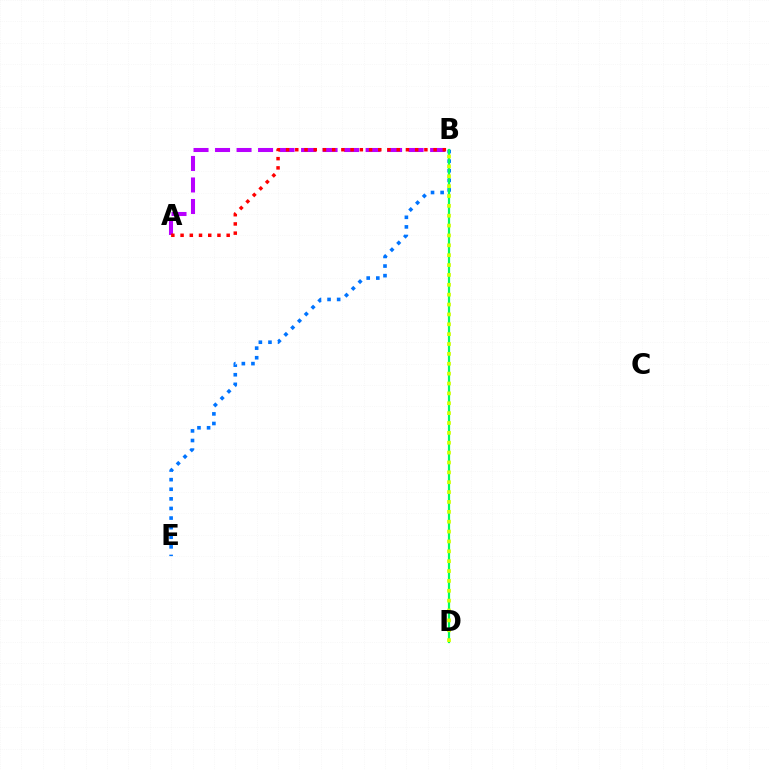{('B', 'E'): [{'color': '#0074ff', 'line_style': 'dotted', 'thickness': 2.61}], ('B', 'D'): [{'color': '#00ff5c', 'line_style': 'solid', 'thickness': 1.6}, {'color': '#d1ff00', 'line_style': 'dotted', 'thickness': 2.68}], ('A', 'B'): [{'color': '#b900ff', 'line_style': 'dashed', 'thickness': 2.92}, {'color': '#ff0000', 'line_style': 'dotted', 'thickness': 2.51}]}